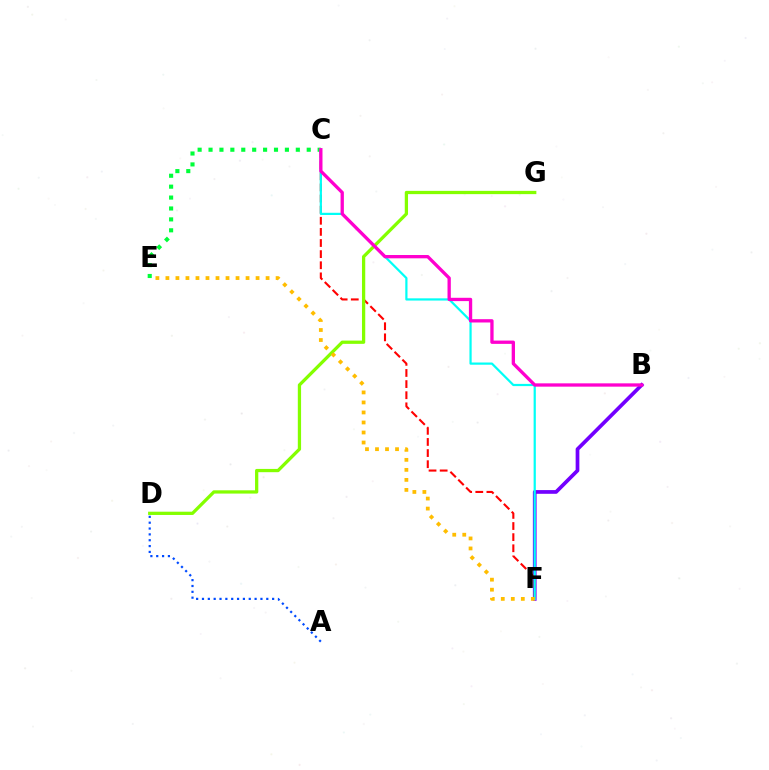{('C', 'E'): [{'color': '#00ff39', 'line_style': 'dotted', 'thickness': 2.96}], ('B', 'F'): [{'color': '#7200ff', 'line_style': 'solid', 'thickness': 2.67}], ('C', 'F'): [{'color': '#ff0000', 'line_style': 'dashed', 'thickness': 1.51}, {'color': '#00fff6', 'line_style': 'solid', 'thickness': 1.6}], ('D', 'G'): [{'color': '#84ff00', 'line_style': 'solid', 'thickness': 2.35}], ('A', 'D'): [{'color': '#004bff', 'line_style': 'dotted', 'thickness': 1.59}], ('E', 'F'): [{'color': '#ffbd00', 'line_style': 'dotted', 'thickness': 2.72}], ('B', 'C'): [{'color': '#ff00cf', 'line_style': 'solid', 'thickness': 2.38}]}